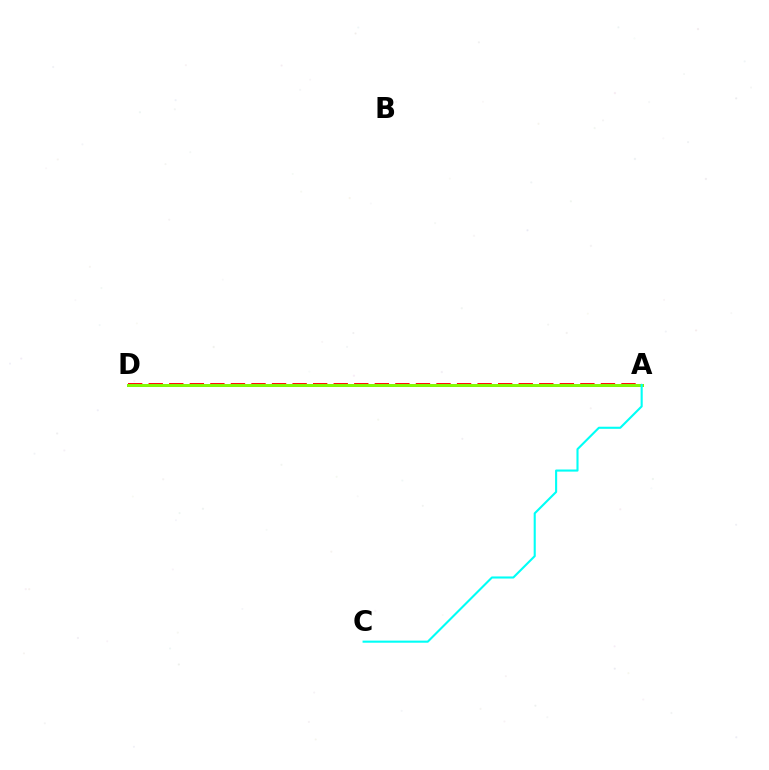{('A', 'D'): [{'color': '#ff0000', 'line_style': 'dashed', 'thickness': 2.79}, {'color': '#7200ff', 'line_style': 'solid', 'thickness': 2.11}, {'color': '#84ff00', 'line_style': 'solid', 'thickness': 2.1}], ('A', 'C'): [{'color': '#00fff6', 'line_style': 'solid', 'thickness': 1.52}]}